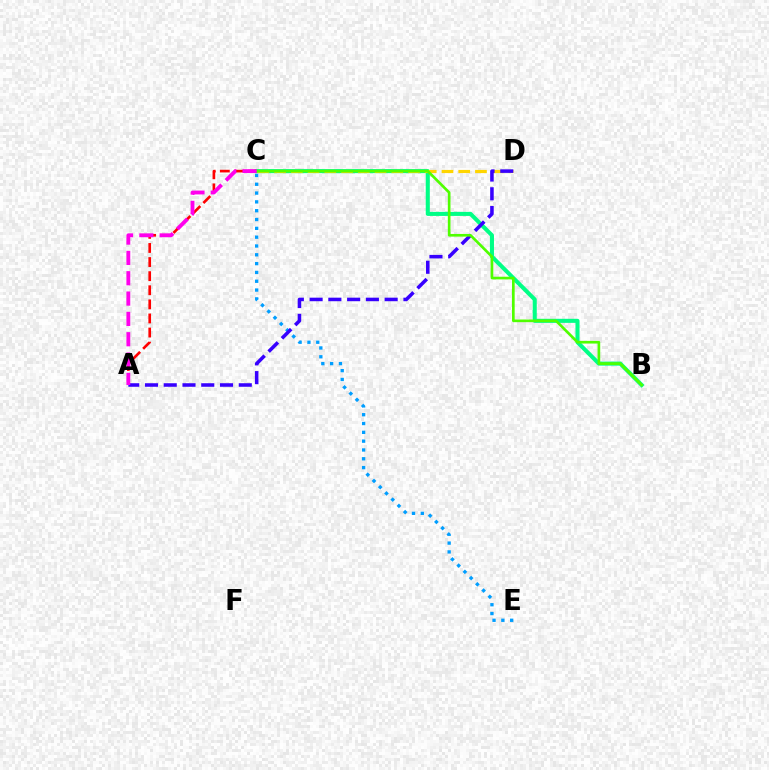{('C', 'E'): [{'color': '#009eff', 'line_style': 'dotted', 'thickness': 2.4}], ('B', 'C'): [{'color': '#00ff86', 'line_style': 'solid', 'thickness': 2.93}, {'color': '#4fff00', 'line_style': 'solid', 'thickness': 1.92}], ('A', 'C'): [{'color': '#ff0000', 'line_style': 'dashed', 'thickness': 1.92}, {'color': '#ff00ed', 'line_style': 'dashed', 'thickness': 2.76}], ('C', 'D'): [{'color': '#ffd500', 'line_style': 'dashed', 'thickness': 2.27}], ('A', 'D'): [{'color': '#3700ff', 'line_style': 'dashed', 'thickness': 2.55}]}